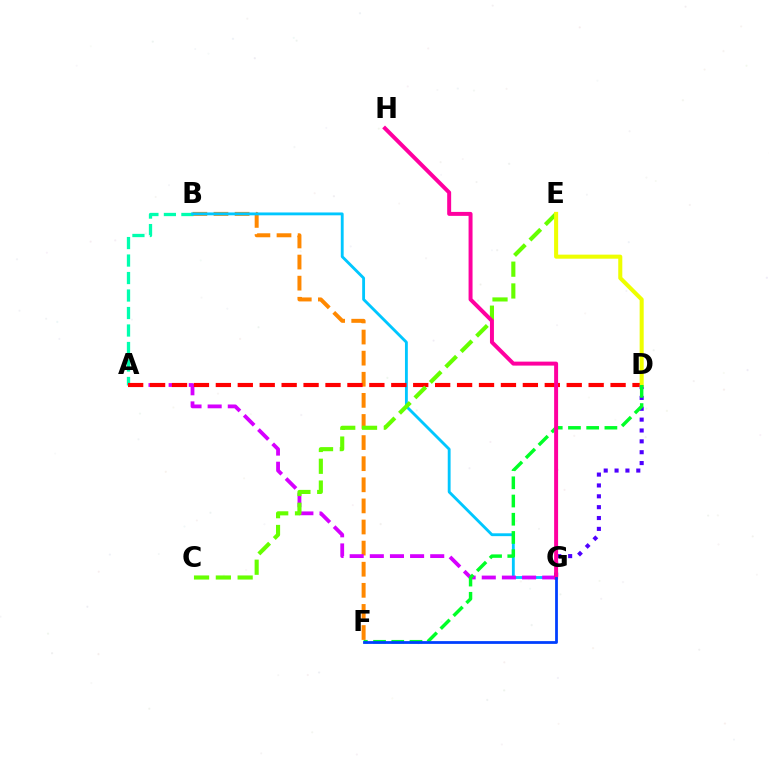{('B', 'F'): [{'color': '#ff8800', 'line_style': 'dashed', 'thickness': 2.87}], ('A', 'B'): [{'color': '#00ffaf', 'line_style': 'dashed', 'thickness': 2.38}], ('B', 'G'): [{'color': '#00c7ff', 'line_style': 'solid', 'thickness': 2.05}], ('A', 'G'): [{'color': '#d600ff', 'line_style': 'dashed', 'thickness': 2.74}], ('A', 'D'): [{'color': '#ff0000', 'line_style': 'dashed', 'thickness': 2.98}], ('D', 'G'): [{'color': '#4f00ff', 'line_style': 'dotted', 'thickness': 2.95}], ('C', 'E'): [{'color': '#66ff00', 'line_style': 'dashed', 'thickness': 2.96}], ('D', 'E'): [{'color': '#eeff00', 'line_style': 'solid', 'thickness': 2.92}], ('D', 'F'): [{'color': '#00ff27', 'line_style': 'dashed', 'thickness': 2.47}], ('G', 'H'): [{'color': '#ff00a0', 'line_style': 'solid', 'thickness': 2.86}], ('F', 'G'): [{'color': '#003fff', 'line_style': 'solid', 'thickness': 1.99}]}